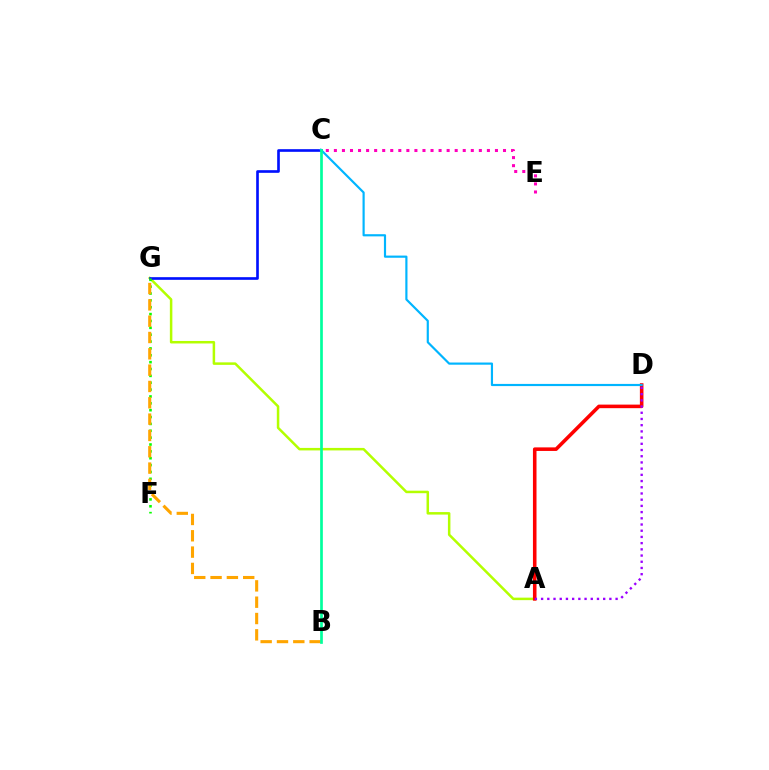{('A', 'G'): [{'color': '#b3ff00', 'line_style': 'solid', 'thickness': 1.8}], ('A', 'D'): [{'color': '#ff0000', 'line_style': 'solid', 'thickness': 2.57}, {'color': '#9b00ff', 'line_style': 'dotted', 'thickness': 1.69}], ('C', 'G'): [{'color': '#0010ff', 'line_style': 'solid', 'thickness': 1.91}], ('C', 'D'): [{'color': '#00b5ff', 'line_style': 'solid', 'thickness': 1.56}], ('F', 'G'): [{'color': '#08ff00', 'line_style': 'dotted', 'thickness': 1.86}], ('C', 'E'): [{'color': '#ff00bd', 'line_style': 'dotted', 'thickness': 2.19}], ('B', 'G'): [{'color': '#ffa500', 'line_style': 'dashed', 'thickness': 2.22}], ('B', 'C'): [{'color': '#00ff9d', 'line_style': 'solid', 'thickness': 1.94}]}